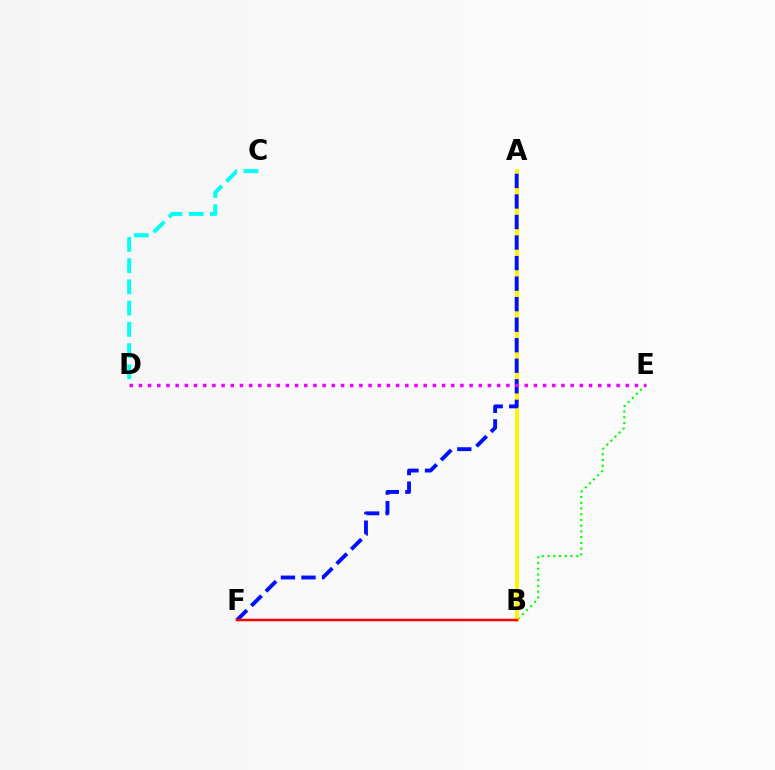{('B', 'E'): [{'color': '#08ff00', 'line_style': 'dotted', 'thickness': 1.56}], ('A', 'B'): [{'color': '#fcf500', 'line_style': 'solid', 'thickness': 2.81}], ('A', 'F'): [{'color': '#0010ff', 'line_style': 'dashed', 'thickness': 2.79}], ('D', 'E'): [{'color': '#ee00ff', 'line_style': 'dotted', 'thickness': 2.5}], ('C', 'D'): [{'color': '#00fff6', 'line_style': 'dashed', 'thickness': 2.88}], ('B', 'F'): [{'color': '#ff0000', 'line_style': 'solid', 'thickness': 1.8}]}